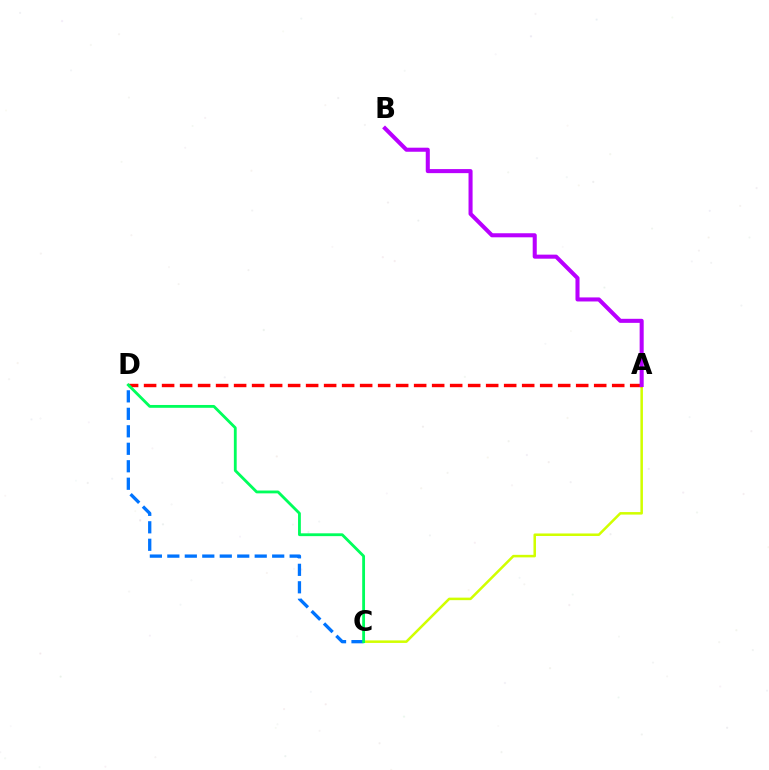{('A', 'C'): [{'color': '#d1ff00', 'line_style': 'solid', 'thickness': 1.82}], ('A', 'D'): [{'color': '#ff0000', 'line_style': 'dashed', 'thickness': 2.45}], ('C', 'D'): [{'color': '#0074ff', 'line_style': 'dashed', 'thickness': 2.37}, {'color': '#00ff5c', 'line_style': 'solid', 'thickness': 2.03}], ('A', 'B'): [{'color': '#b900ff', 'line_style': 'solid', 'thickness': 2.92}]}